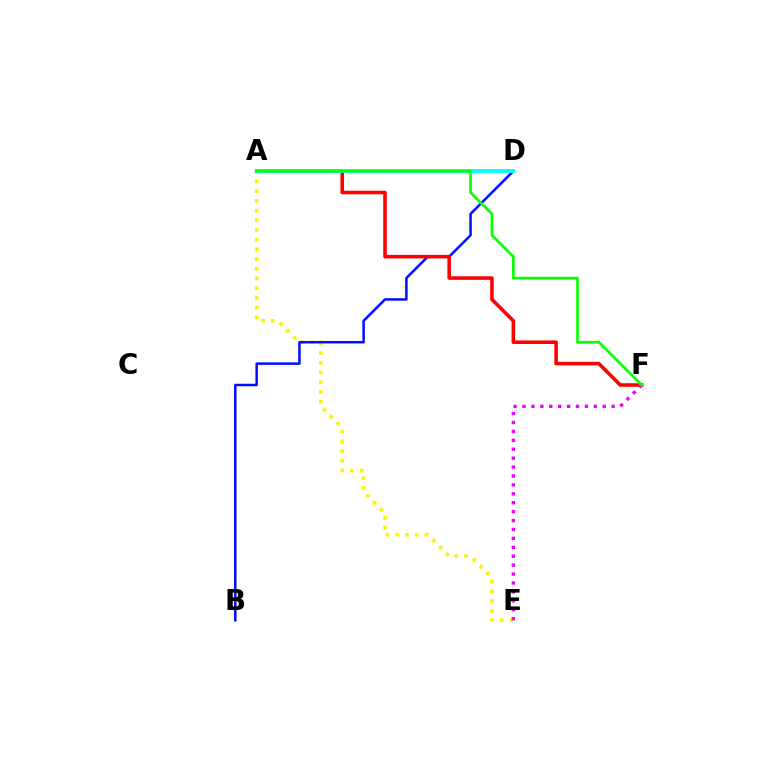{('A', 'E'): [{'color': '#fcf500', 'line_style': 'dotted', 'thickness': 2.64}], ('B', 'D'): [{'color': '#0010ff', 'line_style': 'solid', 'thickness': 1.8}], ('A', 'F'): [{'color': '#ff0000', 'line_style': 'solid', 'thickness': 2.56}, {'color': '#08ff00', 'line_style': 'solid', 'thickness': 1.92}], ('A', 'D'): [{'color': '#00fff6', 'line_style': 'solid', 'thickness': 2.76}], ('E', 'F'): [{'color': '#ee00ff', 'line_style': 'dotted', 'thickness': 2.42}]}